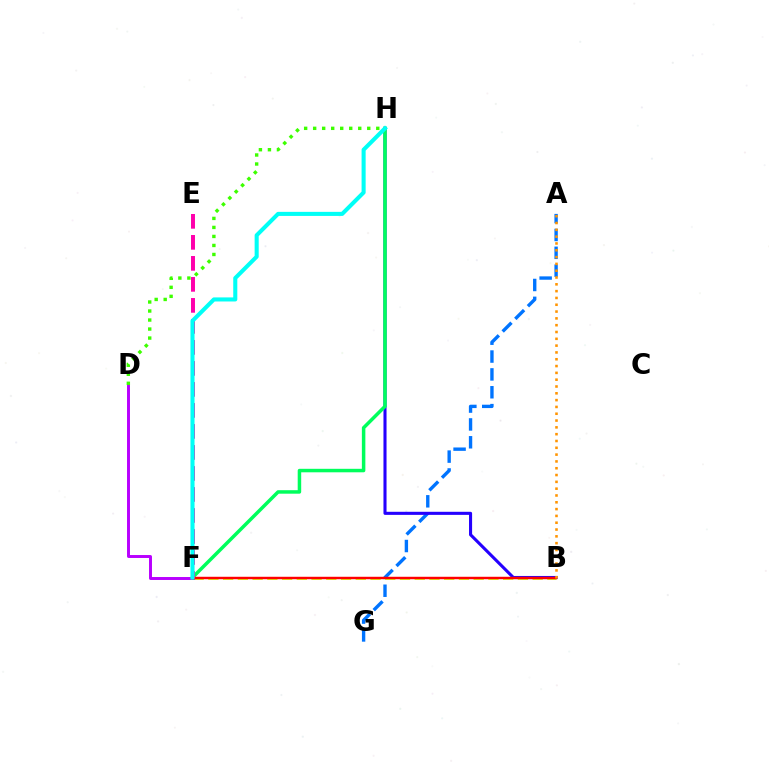{('A', 'G'): [{'color': '#0074ff', 'line_style': 'dashed', 'thickness': 2.43}], ('B', 'F'): [{'color': '#d1ff00', 'line_style': 'dashed', 'thickness': 2.0}, {'color': '#ff0000', 'line_style': 'solid', 'thickness': 1.75}], ('B', 'H'): [{'color': '#2500ff', 'line_style': 'solid', 'thickness': 2.22}], ('D', 'F'): [{'color': '#b900ff', 'line_style': 'solid', 'thickness': 2.12}], ('F', 'H'): [{'color': '#00ff5c', 'line_style': 'solid', 'thickness': 2.52}, {'color': '#00fff6', 'line_style': 'solid', 'thickness': 2.93}], ('E', 'F'): [{'color': '#ff00ac', 'line_style': 'dashed', 'thickness': 2.85}], ('D', 'H'): [{'color': '#3dff00', 'line_style': 'dotted', 'thickness': 2.45}], ('A', 'B'): [{'color': '#ff9400', 'line_style': 'dotted', 'thickness': 1.85}]}